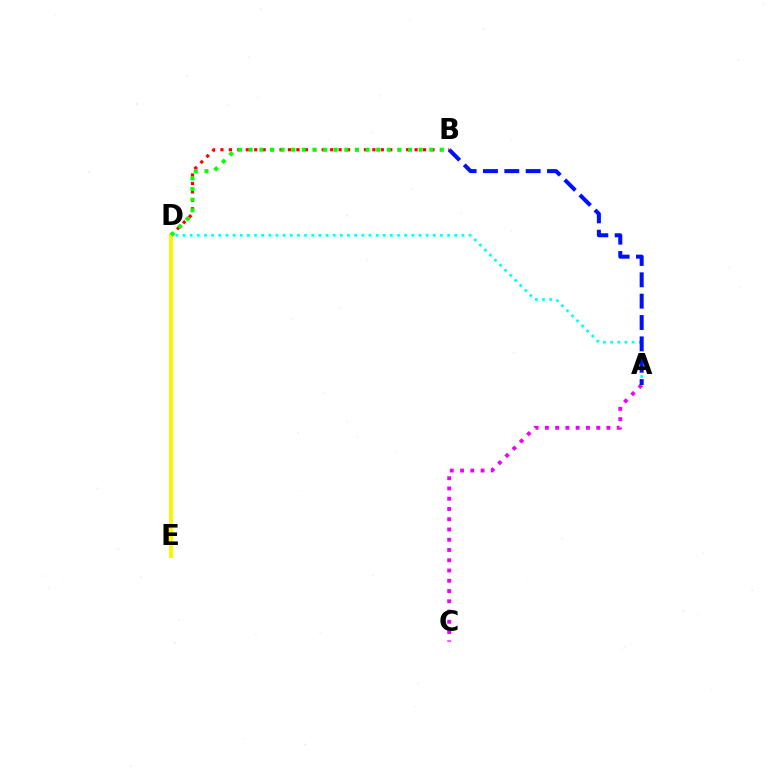{('A', 'C'): [{'color': '#ee00ff', 'line_style': 'dotted', 'thickness': 2.79}], ('A', 'D'): [{'color': '#00fff6', 'line_style': 'dotted', 'thickness': 1.94}], ('B', 'D'): [{'color': '#ff0000', 'line_style': 'dotted', 'thickness': 2.29}, {'color': '#08ff00', 'line_style': 'dotted', 'thickness': 2.89}], ('D', 'E'): [{'color': '#fcf500', 'line_style': 'solid', 'thickness': 2.82}], ('A', 'B'): [{'color': '#0010ff', 'line_style': 'dashed', 'thickness': 2.9}]}